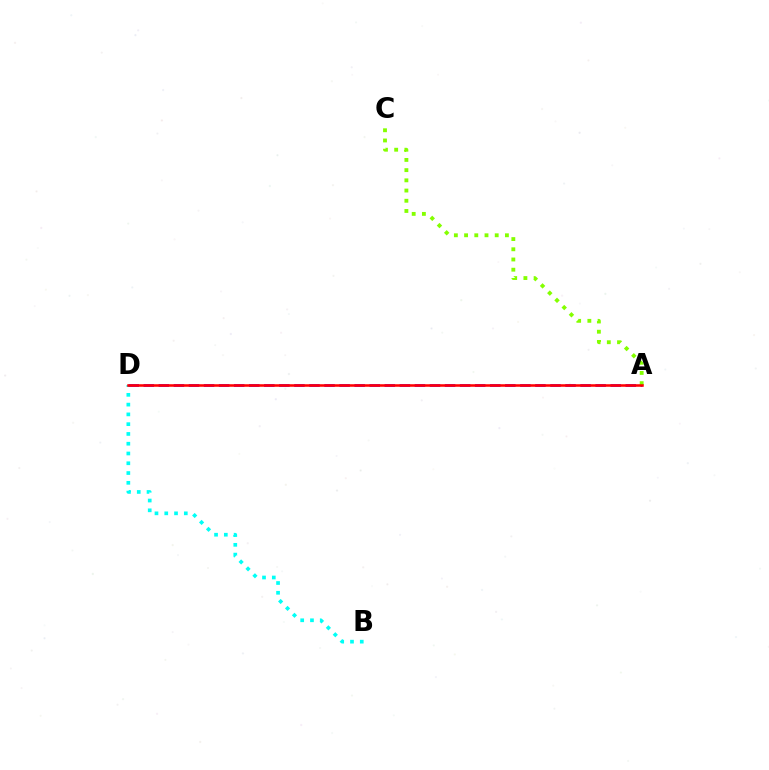{('B', 'D'): [{'color': '#00fff6', 'line_style': 'dotted', 'thickness': 2.66}], ('A', 'D'): [{'color': '#7200ff', 'line_style': 'dashed', 'thickness': 2.05}, {'color': '#ff0000', 'line_style': 'solid', 'thickness': 1.83}], ('A', 'C'): [{'color': '#84ff00', 'line_style': 'dotted', 'thickness': 2.77}]}